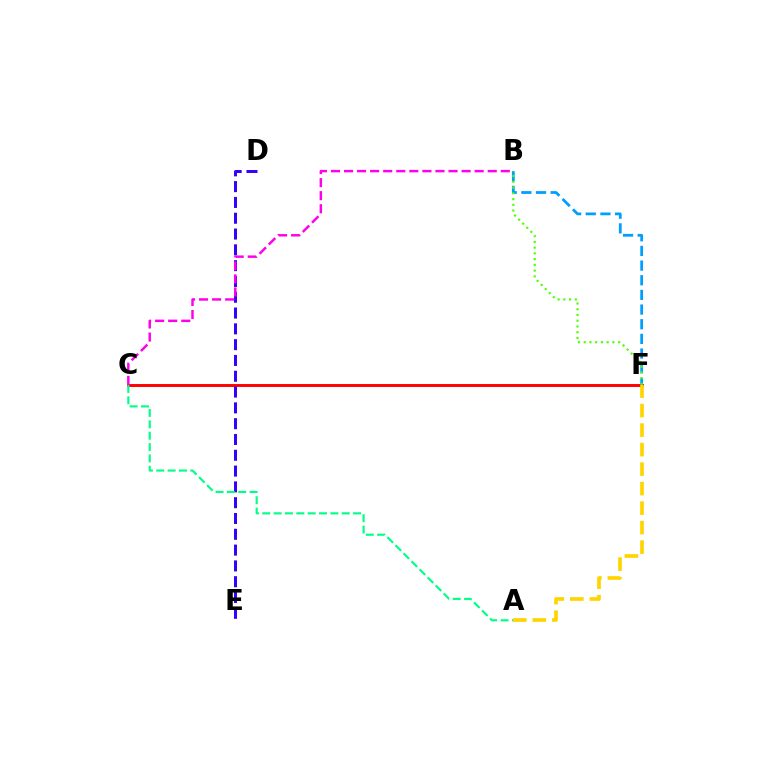{('C', 'F'): [{'color': '#ff0000', 'line_style': 'solid', 'thickness': 2.1}], ('D', 'E'): [{'color': '#3700ff', 'line_style': 'dashed', 'thickness': 2.15}], ('A', 'C'): [{'color': '#00ff86', 'line_style': 'dashed', 'thickness': 1.54}], ('B', 'F'): [{'color': '#009eff', 'line_style': 'dashed', 'thickness': 1.99}, {'color': '#4fff00', 'line_style': 'dotted', 'thickness': 1.56}], ('B', 'C'): [{'color': '#ff00ed', 'line_style': 'dashed', 'thickness': 1.77}], ('A', 'F'): [{'color': '#ffd500', 'line_style': 'dashed', 'thickness': 2.65}]}